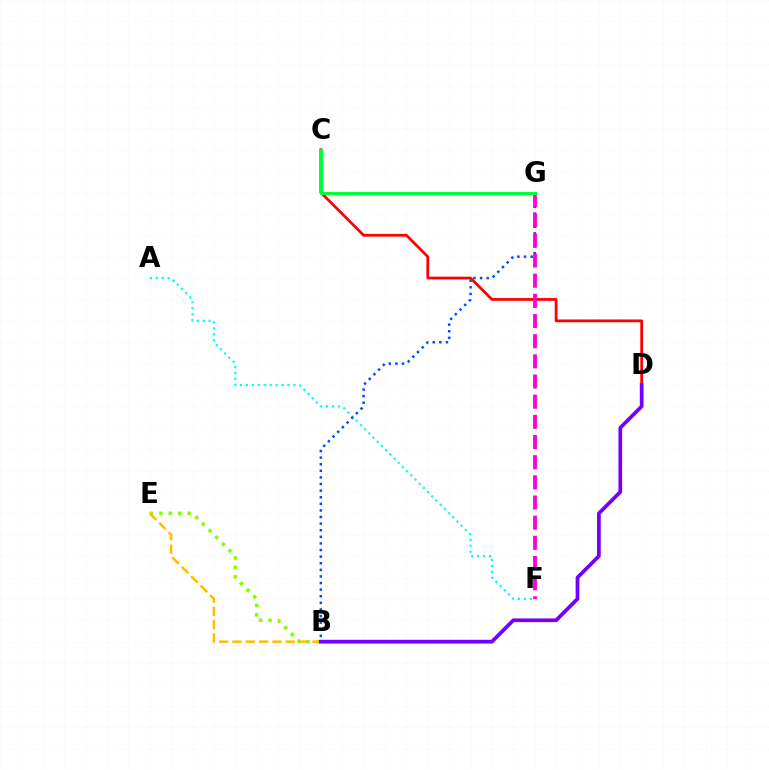{('C', 'D'): [{'color': '#ff0000', 'line_style': 'solid', 'thickness': 1.99}], ('A', 'F'): [{'color': '#00fff6', 'line_style': 'dotted', 'thickness': 1.61}], ('B', 'G'): [{'color': '#004bff', 'line_style': 'dotted', 'thickness': 1.79}], ('B', 'E'): [{'color': '#84ff00', 'line_style': 'dotted', 'thickness': 2.55}, {'color': '#ffbd00', 'line_style': 'dashed', 'thickness': 1.81}], ('F', 'G'): [{'color': '#ff00cf', 'line_style': 'dashed', 'thickness': 2.74}], ('B', 'D'): [{'color': '#7200ff', 'line_style': 'solid', 'thickness': 2.68}], ('C', 'G'): [{'color': '#00ff39', 'line_style': 'solid', 'thickness': 2.24}]}